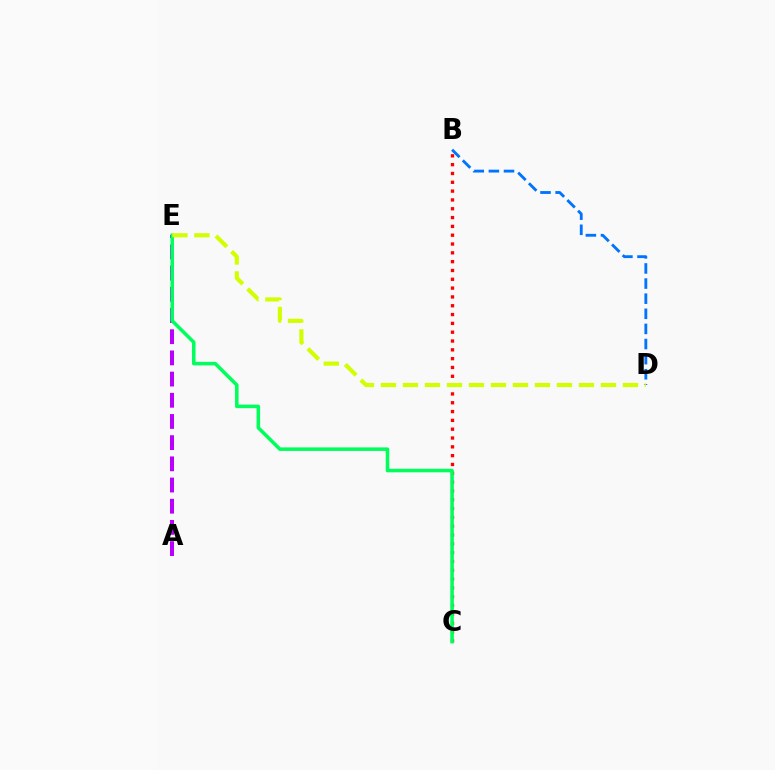{('B', 'C'): [{'color': '#ff0000', 'line_style': 'dotted', 'thickness': 2.4}], ('A', 'E'): [{'color': '#b900ff', 'line_style': 'dashed', 'thickness': 2.88}], ('B', 'D'): [{'color': '#0074ff', 'line_style': 'dashed', 'thickness': 2.05}], ('C', 'E'): [{'color': '#00ff5c', 'line_style': 'solid', 'thickness': 2.55}], ('D', 'E'): [{'color': '#d1ff00', 'line_style': 'dashed', 'thickness': 2.99}]}